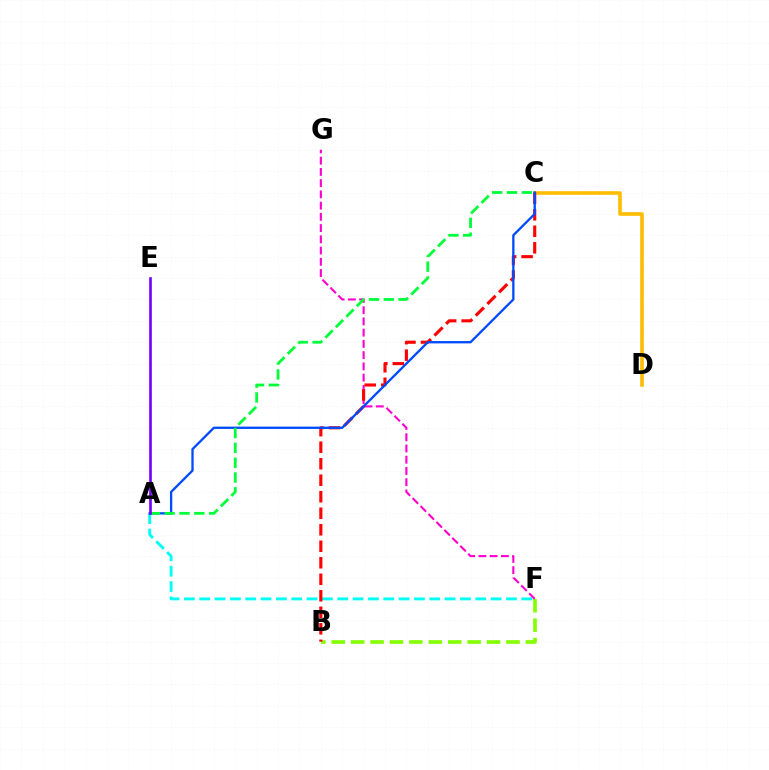{('C', 'D'): [{'color': '#ffbd00', 'line_style': 'solid', 'thickness': 2.6}], ('A', 'F'): [{'color': '#00fff6', 'line_style': 'dashed', 'thickness': 2.08}], ('B', 'F'): [{'color': '#84ff00', 'line_style': 'dashed', 'thickness': 2.64}], ('F', 'G'): [{'color': '#ff00cf', 'line_style': 'dashed', 'thickness': 1.53}], ('B', 'C'): [{'color': '#ff0000', 'line_style': 'dashed', 'thickness': 2.24}], ('A', 'C'): [{'color': '#004bff', 'line_style': 'solid', 'thickness': 1.66}, {'color': '#00ff39', 'line_style': 'dashed', 'thickness': 2.01}], ('A', 'E'): [{'color': '#7200ff', 'line_style': 'solid', 'thickness': 1.89}]}